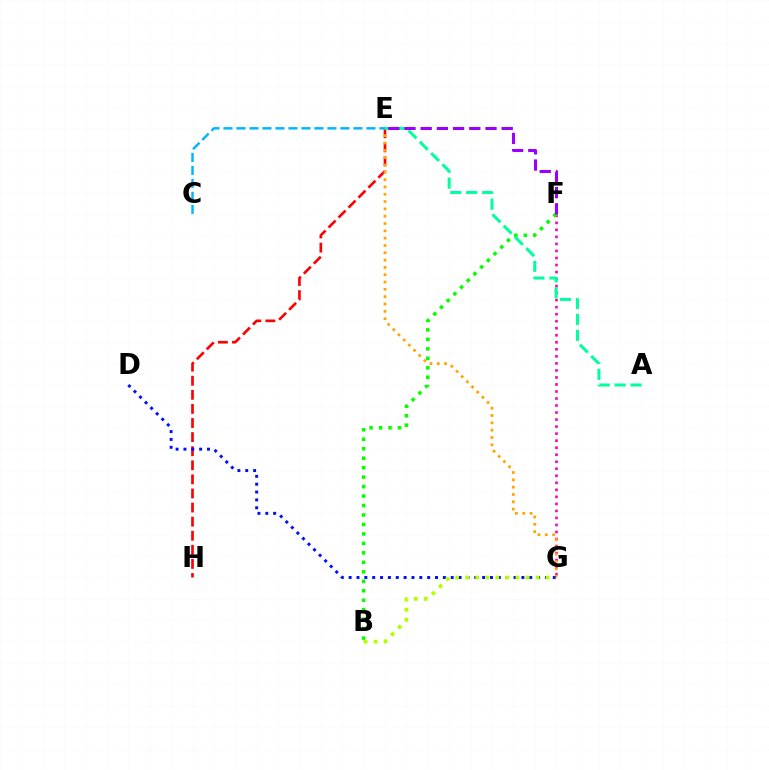{('E', 'H'): [{'color': '#ff0000', 'line_style': 'dashed', 'thickness': 1.91}], ('F', 'G'): [{'color': '#ff00bd', 'line_style': 'dotted', 'thickness': 1.91}], ('E', 'G'): [{'color': '#ffa500', 'line_style': 'dotted', 'thickness': 1.99}], ('B', 'F'): [{'color': '#08ff00', 'line_style': 'dotted', 'thickness': 2.57}], ('D', 'G'): [{'color': '#0010ff', 'line_style': 'dotted', 'thickness': 2.13}], ('C', 'E'): [{'color': '#00b5ff', 'line_style': 'dashed', 'thickness': 1.77}], ('A', 'E'): [{'color': '#00ff9d', 'line_style': 'dashed', 'thickness': 2.17}], ('B', 'G'): [{'color': '#b3ff00', 'line_style': 'dotted', 'thickness': 2.73}], ('E', 'F'): [{'color': '#9b00ff', 'line_style': 'dashed', 'thickness': 2.2}]}